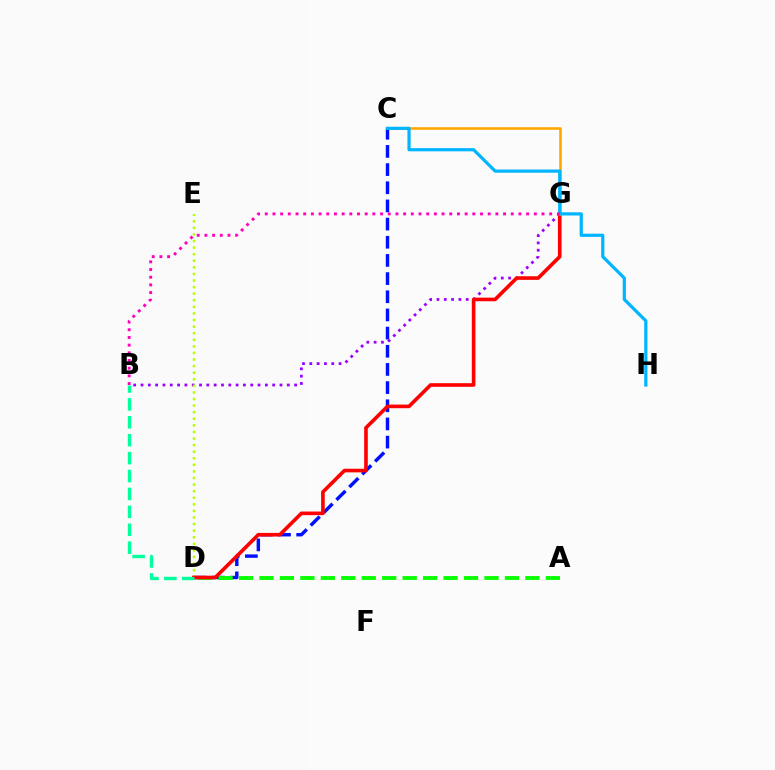{('C', 'D'): [{'color': '#0010ff', 'line_style': 'dashed', 'thickness': 2.47}], ('A', 'D'): [{'color': '#08ff00', 'line_style': 'dashed', 'thickness': 2.78}], ('B', 'G'): [{'color': '#9b00ff', 'line_style': 'dotted', 'thickness': 1.99}, {'color': '#ff00bd', 'line_style': 'dotted', 'thickness': 2.09}], ('D', 'E'): [{'color': '#b3ff00', 'line_style': 'dotted', 'thickness': 1.79}], ('D', 'G'): [{'color': '#ff0000', 'line_style': 'solid', 'thickness': 2.61}], ('B', 'D'): [{'color': '#00ff9d', 'line_style': 'dashed', 'thickness': 2.43}], ('C', 'G'): [{'color': '#ffa500', 'line_style': 'solid', 'thickness': 1.83}], ('C', 'H'): [{'color': '#00b5ff', 'line_style': 'solid', 'thickness': 2.3}]}